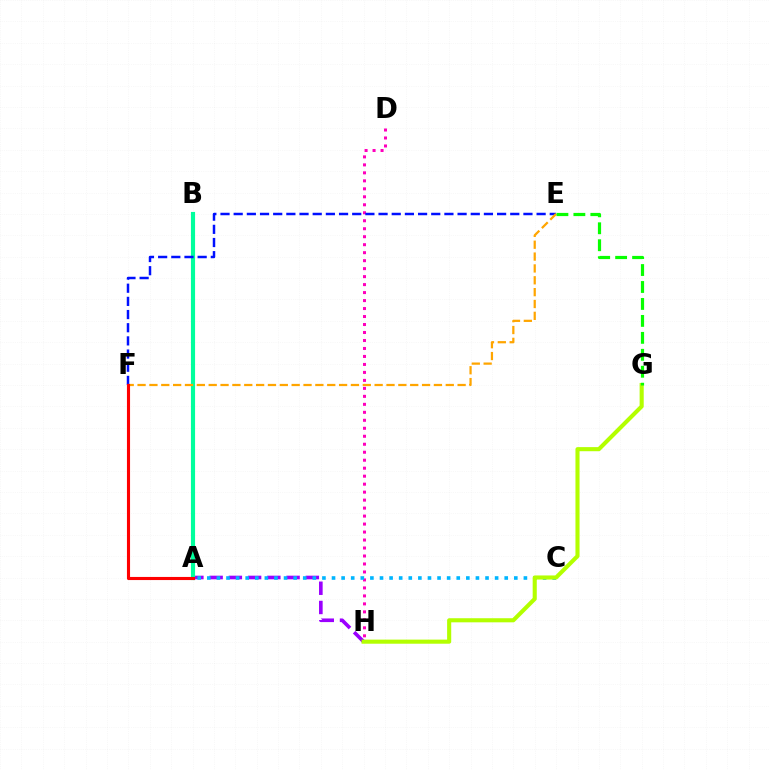{('D', 'H'): [{'color': '#ff00bd', 'line_style': 'dotted', 'thickness': 2.17}], ('A', 'H'): [{'color': '#9b00ff', 'line_style': 'dashed', 'thickness': 2.61}], ('A', 'B'): [{'color': '#00ff9d', 'line_style': 'solid', 'thickness': 2.98}], ('E', 'F'): [{'color': '#0010ff', 'line_style': 'dashed', 'thickness': 1.79}, {'color': '#ffa500', 'line_style': 'dashed', 'thickness': 1.61}], ('A', 'C'): [{'color': '#00b5ff', 'line_style': 'dotted', 'thickness': 2.61}], ('G', 'H'): [{'color': '#b3ff00', 'line_style': 'solid', 'thickness': 2.95}], ('A', 'F'): [{'color': '#ff0000', 'line_style': 'solid', 'thickness': 2.24}], ('E', 'G'): [{'color': '#08ff00', 'line_style': 'dashed', 'thickness': 2.3}]}